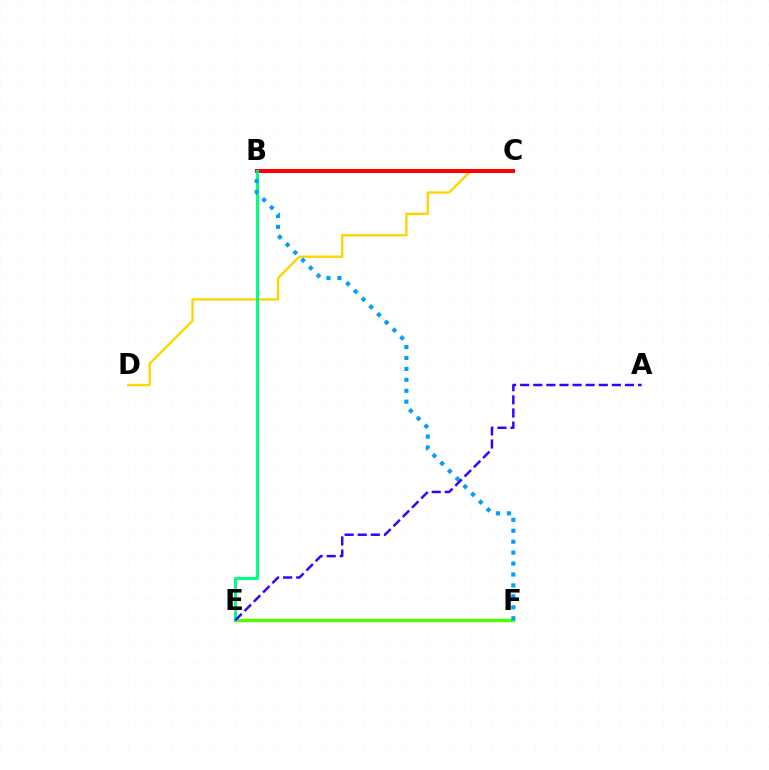{('E', 'F'): [{'color': '#4fff00', 'line_style': 'solid', 'thickness': 2.44}], ('C', 'D'): [{'color': '#ffd500', 'line_style': 'solid', 'thickness': 1.7}], ('B', 'C'): [{'color': '#ff00ed', 'line_style': 'dashed', 'thickness': 2.63}, {'color': '#ff0000', 'line_style': 'solid', 'thickness': 2.87}], ('B', 'E'): [{'color': '#00ff86', 'line_style': 'solid', 'thickness': 2.15}], ('B', 'F'): [{'color': '#009eff', 'line_style': 'dotted', 'thickness': 2.97}], ('A', 'E'): [{'color': '#3700ff', 'line_style': 'dashed', 'thickness': 1.78}]}